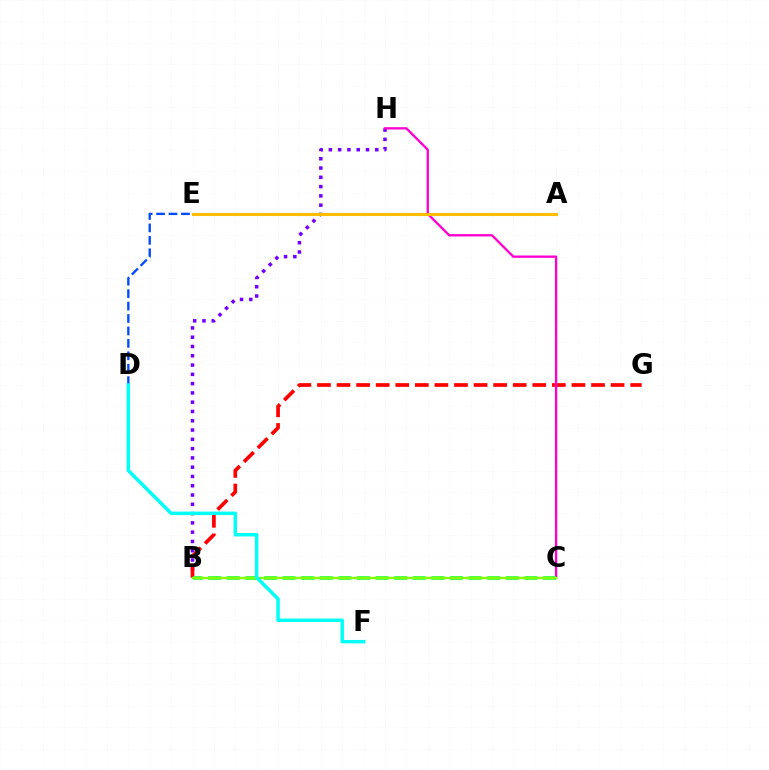{('D', 'E'): [{'color': '#004bff', 'line_style': 'dashed', 'thickness': 1.69}], ('B', 'H'): [{'color': '#7200ff', 'line_style': 'dotted', 'thickness': 2.52}], ('B', 'G'): [{'color': '#ff0000', 'line_style': 'dashed', 'thickness': 2.66}], ('C', 'H'): [{'color': '#ff00cf', 'line_style': 'solid', 'thickness': 1.68}], ('A', 'E'): [{'color': '#ffbd00', 'line_style': 'solid', 'thickness': 2.22}], ('B', 'C'): [{'color': '#00ff39', 'line_style': 'dashed', 'thickness': 2.53}, {'color': '#84ff00', 'line_style': 'solid', 'thickness': 1.7}], ('D', 'F'): [{'color': '#00fff6', 'line_style': 'solid', 'thickness': 2.5}]}